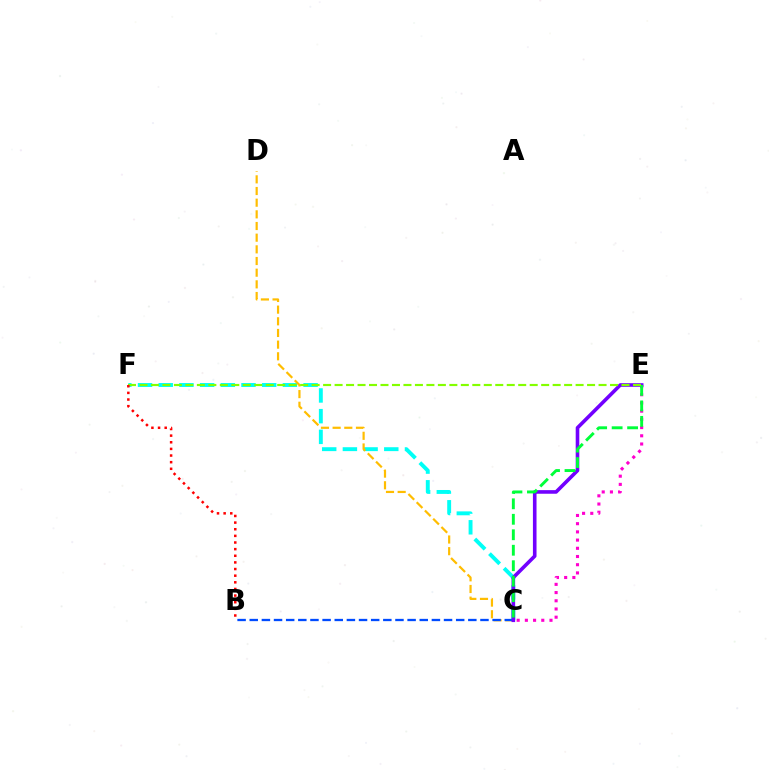{('C', 'F'): [{'color': '#00fff6', 'line_style': 'dashed', 'thickness': 2.81}], ('C', 'E'): [{'color': '#ff00cf', 'line_style': 'dotted', 'thickness': 2.23}, {'color': '#7200ff', 'line_style': 'solid', 'thickness': 2.6}, {'color': '#00ff39', 'line_style': 'dashed', 'thickness': 2.1}], ('C', 'D'): [{'color': '#ffbd00', 'line_style': 'dashed', 'thickness': 1.58}], ('B', 'C'): [{'color': '#004bff', 'line_style': 'dashed', 'thickness': 1.65}], ('E', 'F'): [{'color': '#84ff00', 'line_style': 'dashed', 'thickness': 1.56}], ('B', 'F'): [{'color': '#ff0000', 'line_style': 'dotted', 'thickness': 1.8}]}